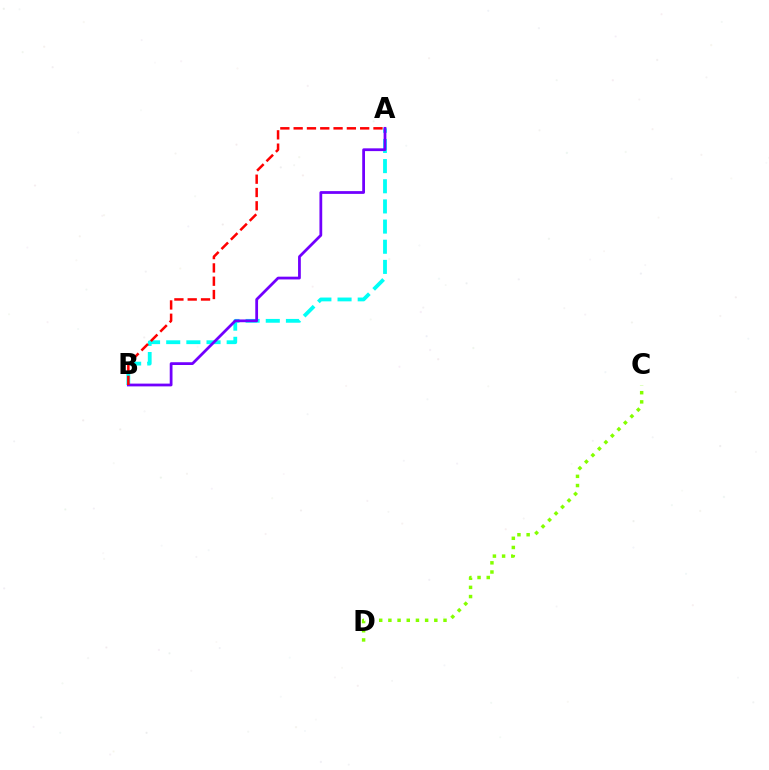{('A', 'B'): [{'color': '#00fff6', 'line_style': 'dashed', 'thickness': 2.74}, {'color': '#7200ff', 'line_style': 'solid', 'thickness': 1.99}, {'color': '#ff0000', 'line_style': 'dashed', 'thickness': 1.81}], ('C', 'D'): [{'color': '#84ff00', 'line_style': 'dotted', 'thickness': 2.5}]}